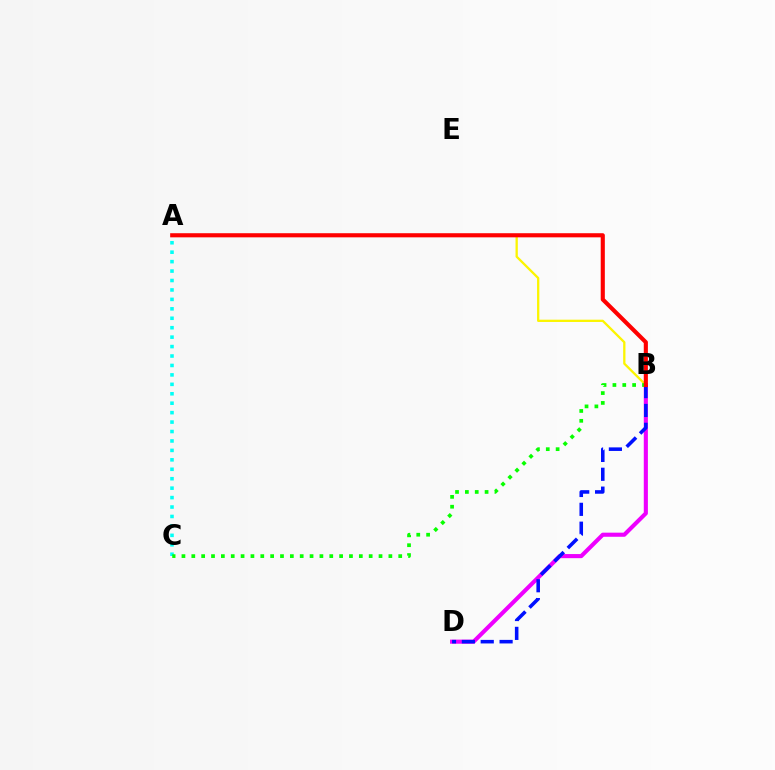{('B', 'D'): [{'color': '#ee00ff', 'line_style': 'solid', 'thickness': 2.96}, {'color': '#0010ff', 'line_style': 'dashed', 'thickness': 2.56}], ('A', 'C'): [{'color': '#00fff6', 'line_style': 'dotted', 'thickness': 2.56}], ('A', 'B'): [{'color': '#fcf500', 'line_style': 'solid', 'thickness': 1.65}, {'color': '#ff0000', 'line_style': 'solid', 'thickness': 2.96}], ('B', 'C'): [{'color': '#08ff00', 'line_style': 'dotted', 'thickness': 2.68}]}